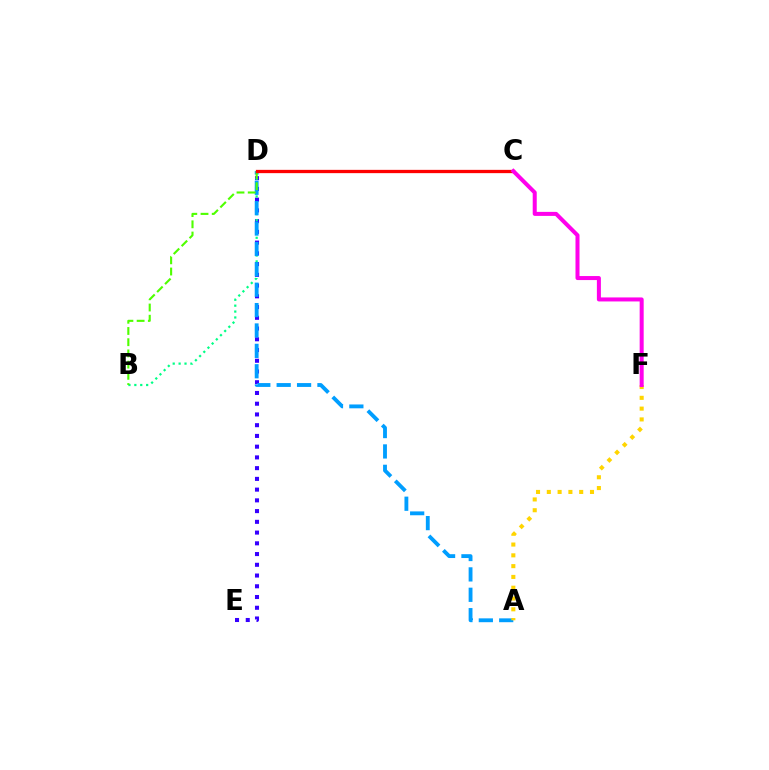{('D', 'E'): [{'color': '#3700ff', 'line_style': 'dotted', 'thickness': 2.92}], ('B', 'D'): [{'color': '#00ff86', 'line_style': 'dotted', 'thickness': 1.6}, {'color': '#4fff00', 'line_style': 'dashed', 'thickness': 1.52}], ('A', 'D'): [{'color': '#009eff', 'line_style': 'dashed', 'thickness': 2.77}], ('A', 'F'): [{'color': '#ffd500', 'line_style': 'dotted', 'thickness': 2.93}], ('C', 'D'): [{'color': '#ff0000', 'line_style': 'solid', 'thickness': 2.37}], ('C', 'F'): [{'color': '#ff00ed', 'line_style': 'solid', 'thickness': 2.89}]}